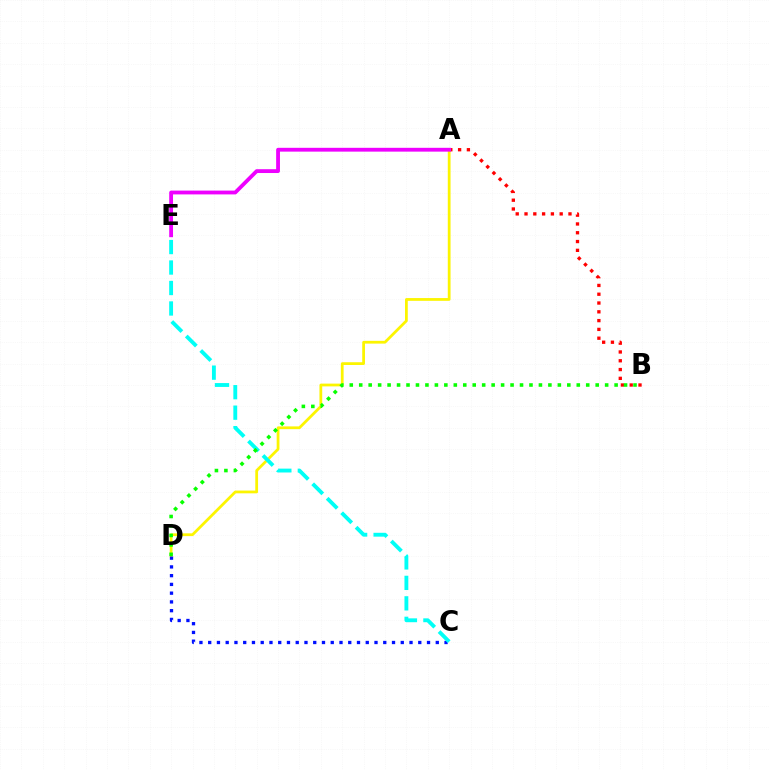{('A', 'B'): [{'color': '#ff0000', 'line_style': 'dotted', 'thickness': 2.39}], ('A', 'D'): [{'color': '#fcf500', 'line_style': 'solid', 'thickness': 1.99}], ('C', 'D'): [{'color': '#0010ff', 'line_style': 'dotted', 'thickness': 2.38}], ('A', 'E'): [{'color': '#ee00ff', 'line_style': 'solid', 'thickness': 2.75}], ('C', 'E'): [{'color': '#00fff6', 'line_style': 'dashed', 'thickness': 2.78}], ('B', 'D'): [{'color': '#08ff00', 'line_style': 'dotted', 'thickness': 2.57}]}